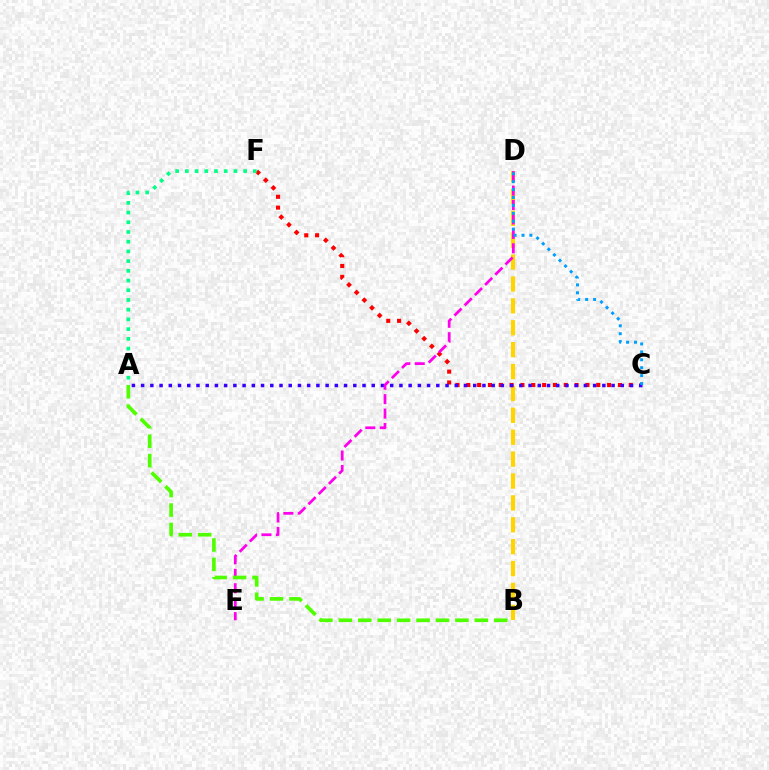{('B', 'D'): [{'color': '#ffd500', 'line_style': 'dashed', 'thickness': 2.97}], ('C', 'F'): [{'color': '#ff0000', 'line_style': 'dotted', 'thickness': 2.94}], ('A', 'C'): [{'color': '#3700ff', 'line_style': 'dotted', 'thickness': 2.51}], ('D', 'E'): [{'color': '#ff00ed', 'line_style': 'dashed', 'thickness': 1.96}], ('A', 'F'): [{'color': '#00ff86', 'line_style': 'dotted', 'thickness': 2.64}], ('C', 'D'): [{'color': '#009eff', 'line_style': 'dotted', 'thickness': 2.15}], ('A', 'B'): [{'color': '#4fff00', 'line_style': 'dashed', 'thickness': 2.64}]}